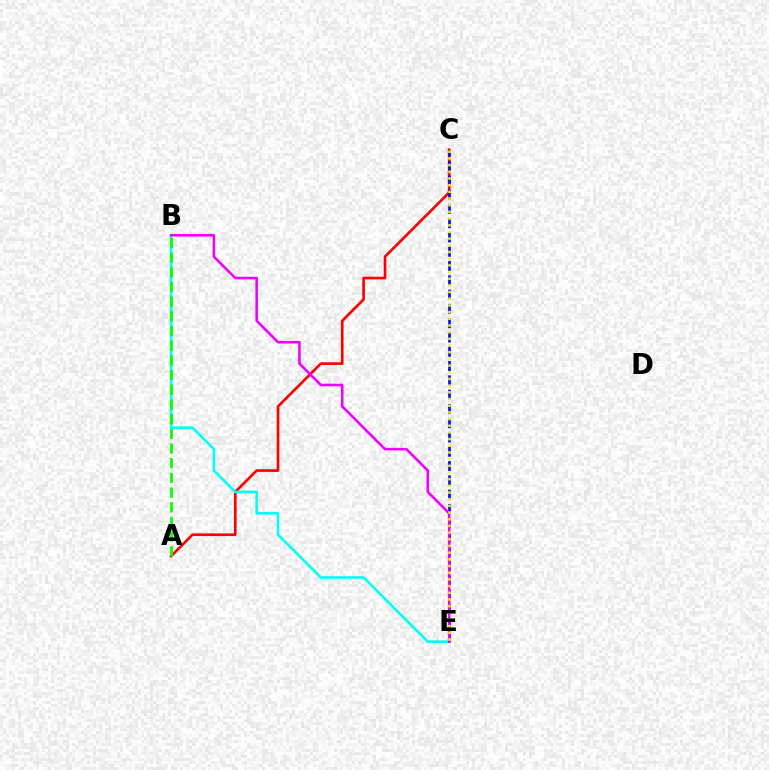{('A', 'C'): [{'color': '#ff0000', 'line_style': 'solid', 'thickness': 1.92}], ('C', 'E'): [{'color': '#0010ff', 'line_style': 'dashed', 'thickness': 1.94}, {'color': '#fcf500', 'line_style': 'dotted', 'thickness': 1.82}], ('B', 'E'): [{'color': '#00fff6', 'line_style': 'solid', 'thickness': 1.88}, {'color': '#ee00ff', 'line_style': 'solid', 'thickness': 1.85}], ('A', 'B'): [{'color': '#08ff00', 'line_style': 'dashed', 'thickness': 2.0}]}